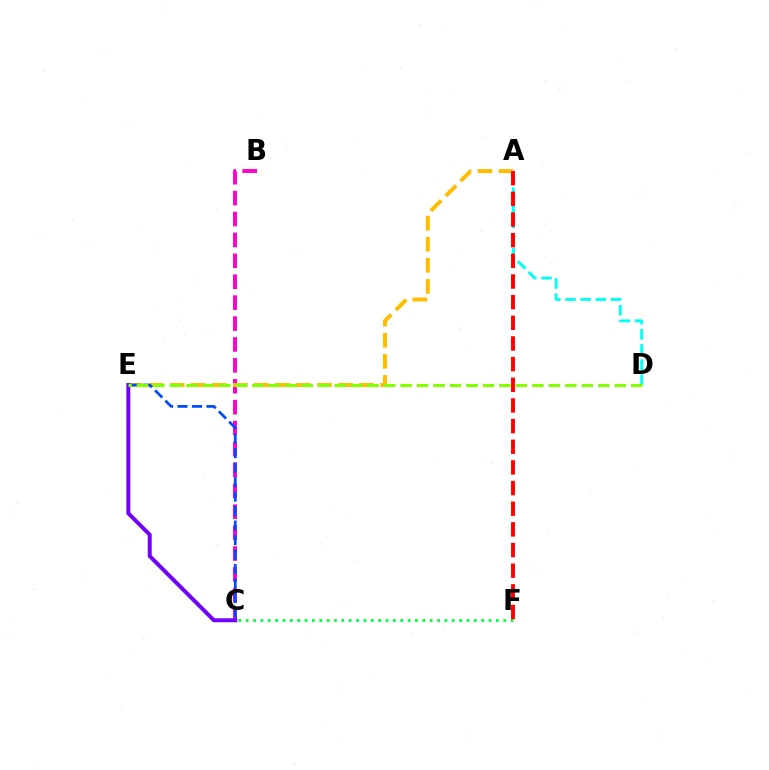{('B', 'C'): [{'color': '#ff00cf', 'line_style': 'dashed', 'thickness': 2.84}], ('A', 'E'): [{'color': '#ffbd00', 'line_style': 'dashed', 'thickness': 2.86}], ('C', 'E'): [{'color': '#7200ff', 'line_style': 'solid', 'thickness': 2.85}, {'color': '#004bff', 'line_style': 'dashed', 'thickness': 1.97}], ('C', 'F'): [{'color': '#00ff39', 'line_style': 'dotted', 'thickness': 2.0}], ('A', 'D'): [{'color': '#00fff6', 'line_style': 'dashed', 'thickness': 2.06}], ('D', 'E'): [{'color': '#84ff00', 'line_style': 'dashed', 'thickness': 2.24}], ('A', 'F'): [{'color': '#ff0000', 'line_style': 'dashed', 'thickness': 2.81}]}